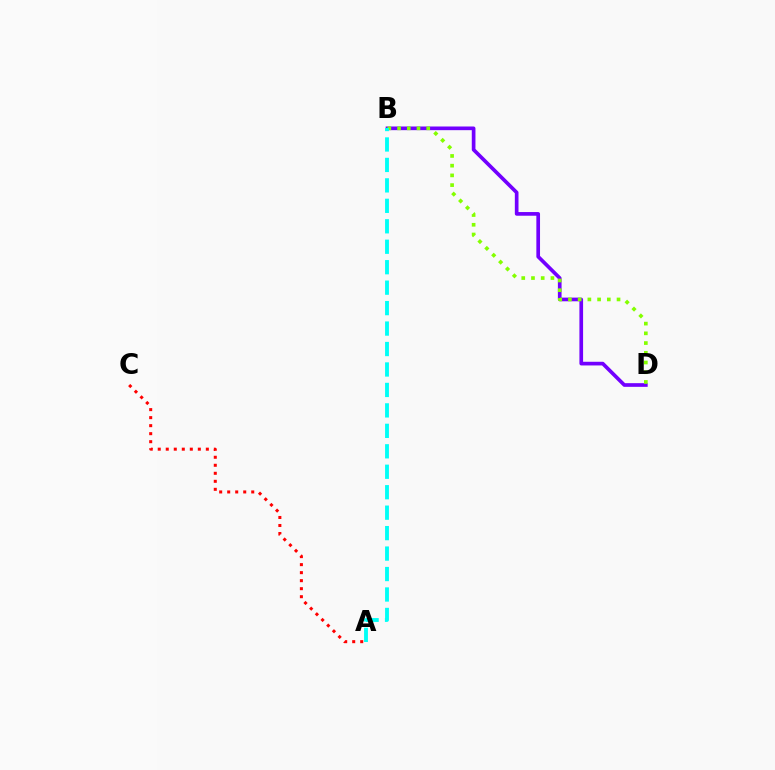{('B', 'D'): [{'color': '#7200ff', 'line_style': 'solid', 'thickness': 2.64}, {'color': '#84ff00', 'line_style': 'dotted', 'thickness': 2.64}], ('A', 'B'): [{'color': '#00fff6', 'line_style': 'dashed', 'thickness': 2.78}], ('A', 'C'): [{'color': '#ff0000', 'line_style': 'dotted', 'thickness': 2.18}]}